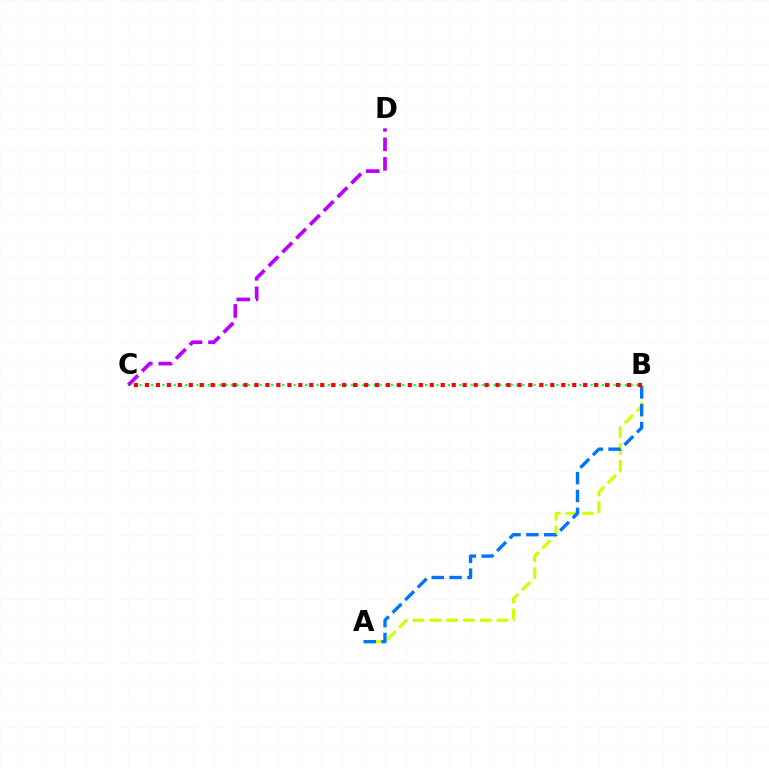{('B', 'C'): [{'color': '#00ff5c', 'line_style': 'dotted', 'thickness': 1.55}, {'color': '#ff0000', 'line_style': 'dotted', 'thickness': 2.98}], ('A', 'B'): [{'color': '#d1ff00', 'line_style': 'dashed', 'thickness': 2.28}, {'color': '#0074ff', 'line_style': 'dashed', 'thickness': 2.42}], ('C', 'D'): [{'color': '#b900ff', 'line_style': 'dashed', 'thickness': 2.65}]}